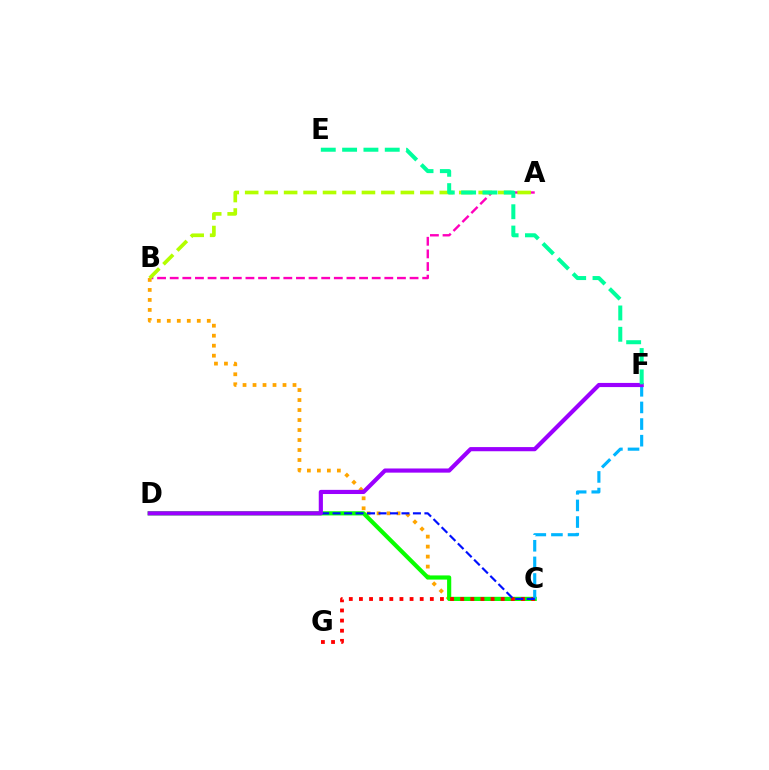{('A', 'B'): [{'color': '#ff00bd', 'line_style': 'dashed', 'thickness': 1.72}, {'color': '#b3ff00', 'line_style': 'dashed', 'thickness': 2.64}], ('B', 'C'): [{'color': '#ffa500', 'line_style': 'dotted', 'thickness': 2.72}], ('C', 'D'): [{'color': '#08ff00', 'line_style': 'solid', 'thickness': 2.99}, {'color': '#0010ff', 'line_style': 'dashed', 'thickness': 1.56}], ('C', 'G'): [{'color': '#ff0000', 'line_style': 'dotted', 'thickness': 2.75}], ('C', 'F'): [{'color': '#00b5ff', 'line_style': 'dashed', 'thickness': 2.26}], ('D', 'F'): [{'color': '#9b00ff', 'line_style': 'solid', 'thickness': 2.99}], ('E', 'F'): [{'color': '#00ff9d', 'line_style': 'dashed', 'thickness': 2.9}]}